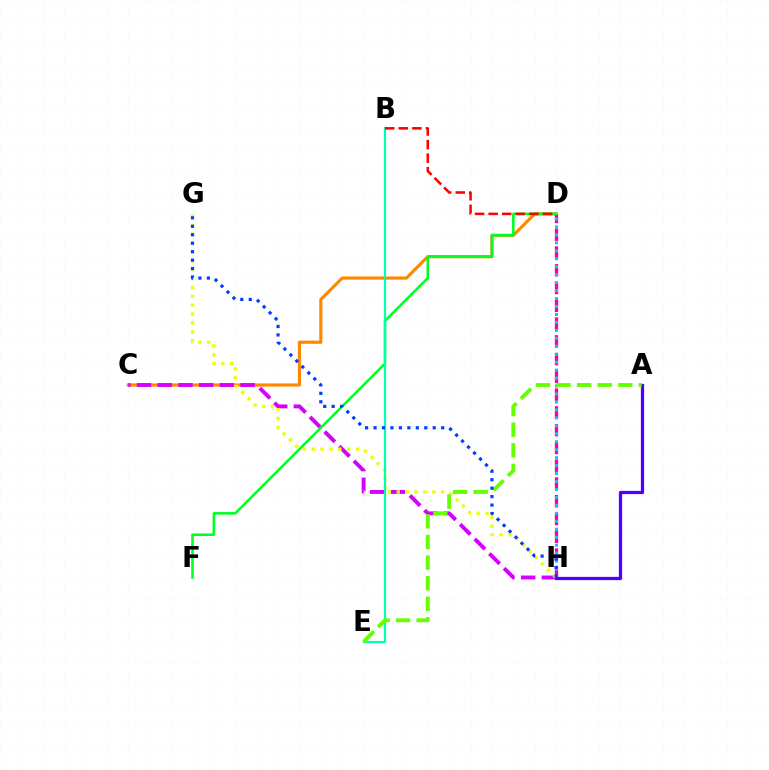{('C', 'D'): [{'color': '#ff8800', 'line_style': 'solid', 'thickness': 2.29}], ('C', 'H'): [{'color': '#d600ff', 'line_style': 'dashed', 'thickness': 2.81}], ('D', 'H'): [{'color': '#ff00a0', 'line_style': 'dashed', 'thickness': 2.41}, {'color': '#00c7ff', 'line_style': 'dotted', 'thickness': 2.16}], ('D', 'F'): [{'color': '#00ff27', 'line_style': 'solid', 'thickness': 1.86}], ('G', 'H'): [{'color': '#eeff00', 'line_style': 'dotted', 'thickness': 2.41}, {'color': '#003fff', 'line_style': 'dotted', 'thickness': 2.3}], ('A', 'H'): [{'color': '#4f00ff', 'line_style': 'solid', 'thickness': 2.34}], ('B', 'E'): [{'color': '#00ffaf', 'line_style': 'solid', 'thickness': 1.59}], ('A', 'E'): [{'color': '#66ff00', 'line_style': 'dashed', 'thickness': 2.8}], ('B', 'D'): [{'color': '#ff0000', 'line_style': 'dashed', 'thickness': 1.84}]}